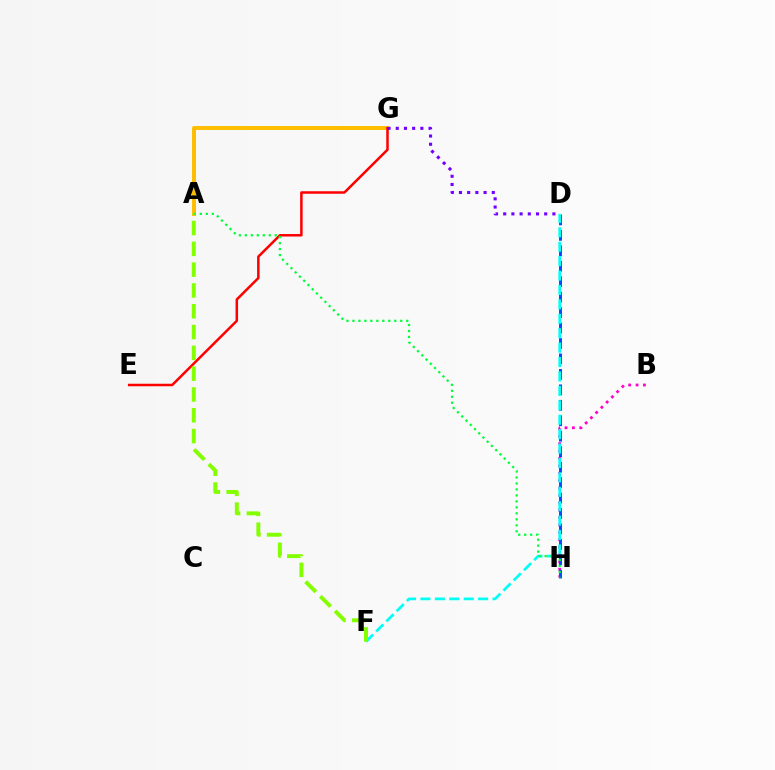{('B', 'H'): [{'color': '#ff00cf', 'line_style': 'dotted', 'thickness': 2.01}], ('A', 'G'): [{'color': '#ffbd00', 'line_style': 'solid', 'thickness': 2.83}], ('D', 'H'): [{'color': '#004bff', 'line_style': 'dashed', 'thickness': 2.1}], ('E', 'G'): [{'color': '#ff0000', 'line_style': 'solid', 'thickness': 1.8}], ('D', 'F'): [{'color': '#00fff6', 'line_style': 'dashed', 'thickness': 1.96}], ('A', 'H'): [{'color': '#00ff39', 'line_style': 'dotted', 'thickness': 1.62}], ('D', 'G'): [{'color': '#7200ff', 'line_style': 'dotted', 'thickness': 2.23}], ('A', 'F'): [{'color': '#84ff00', 'line_style': 'dashed', 'thickness': 2.83}]}